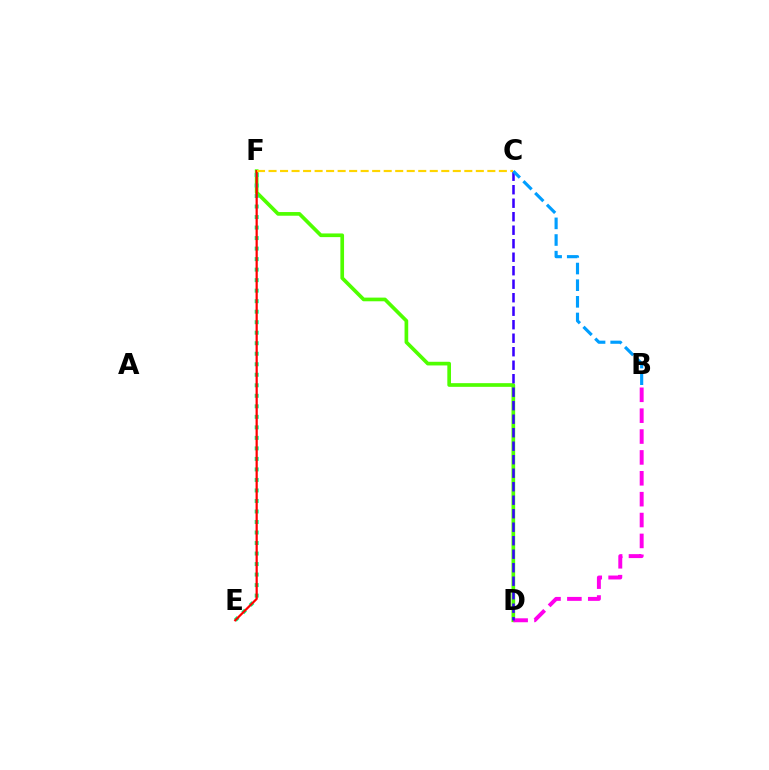{('D', 'F'): [{'color': '#4fff00', 'line_style': 'solid', 'thickness': 2.65}], ('B', 'D'): [{'color': '#ff00ed', 'line_style': 'dashed', 'thickness': 2.84}], ('C', 'D'): [{'color': '#3700ff', 'line_style': 'dashed', 'thickness': 1.83}], ('E', 'F'): [{'color': '#00ff86', 'line_style': 'dotted', 'thickness': 2.86}, {'color': '#ff0000', 'line_style': 'solid', 'thickness': 1.59}], ('B', 'C'): [{'color': '#009eff', 'line_style': 'dashed', 'thickness': 2.26}], ('C', 'F'): [{'color': '#ffd500', 'line_style': 'dashed', 'thickness': 1.56}]}